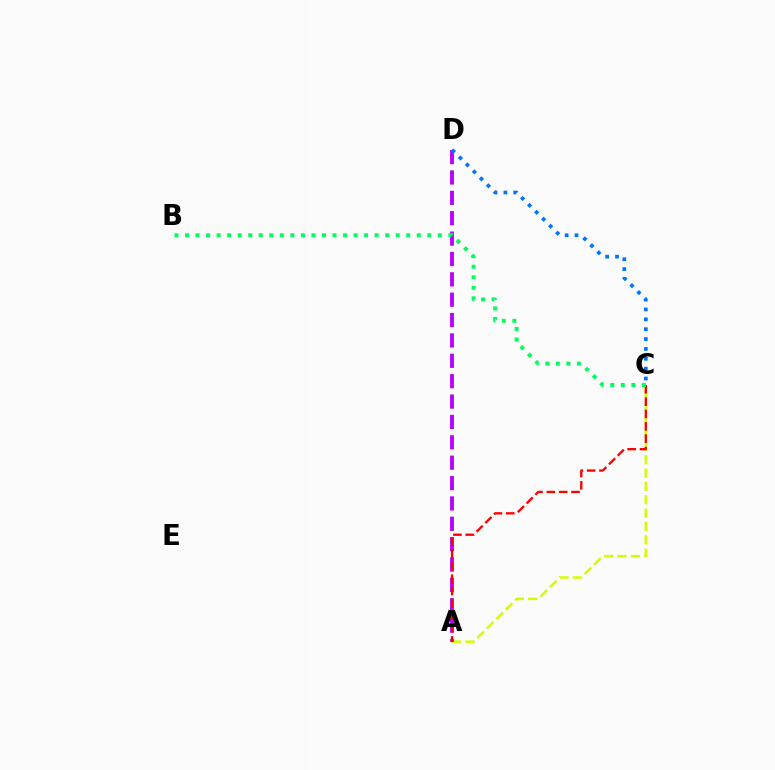{('A', 'C'): [{'color': '#d1ff00', 'line_style': 'dashed', 'thickness': 1.82}, {'color': '#ff0000', 'line_style': 'dashed', 'thickness': 1.68}], ('A', 'D'): [{'color': '#b900ff', 'line_style': 'dashed', 'thickness': 2.77}], ('C', 'D'): [{'color': '#0074ff', 'line_style': 'dotted', 'thickness': 2.68}], ('B', 'C'): [{'color': '#00ff5c', 'line_style': 'dotted', 'thickness': 2.86}]}